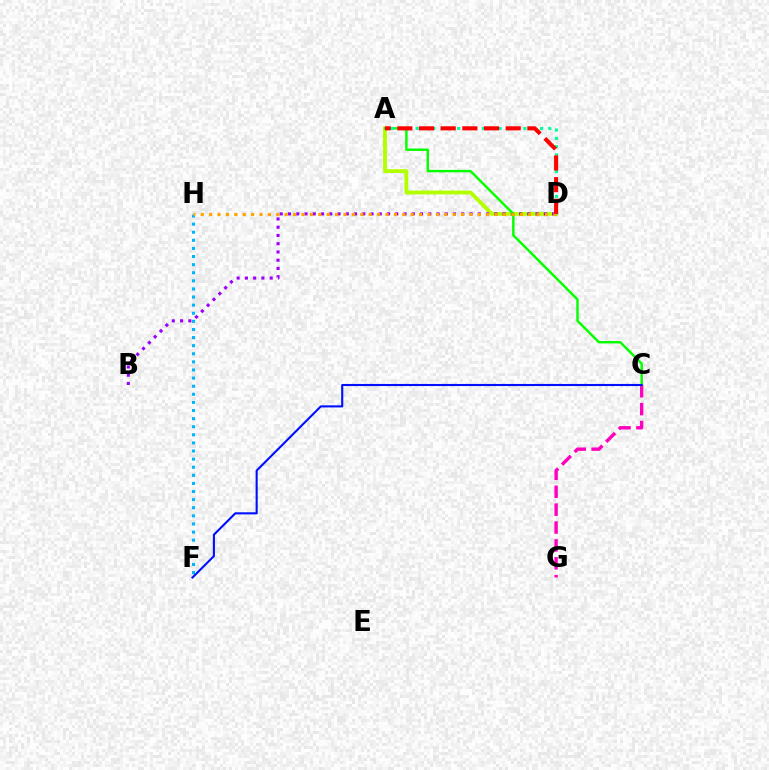{('A', 'D'): [{'color': '#b3ff00', 'line_style': 'solid', 'thickness': 2.78}, {'color': '#00ff9d', 'line_style': 'dotted', 'thickness': 2.25}, {'color': '#ff0000', 'line_style': 'dashed', 'thickness': 2.94}], ('F', 'H'): [{'color': '#00b5ff', 'line_style': 'dotted', 'thickness': 2.2}], ('B', 'D'): [{'color': '#9b00ff', 'line_style': 'dotted', 'thickness': 2.24}], ('C', 'G'): [{'color': '#ff00bd', 'line_style': 'dashed', 'thickness': 2.43}], ('A', 'C'): [{'color': '#08ff00', 'line_style': 'solid', 'thickness': 1.76}], ('C', 'F'): [{'color': '#0010ff', 'line_style': 'solid', 'thickness': 1.52}], ('D', 'H'): [{'color': '#ffa500', 'line_style': 'dotted', 'thickness': 2.28}]}